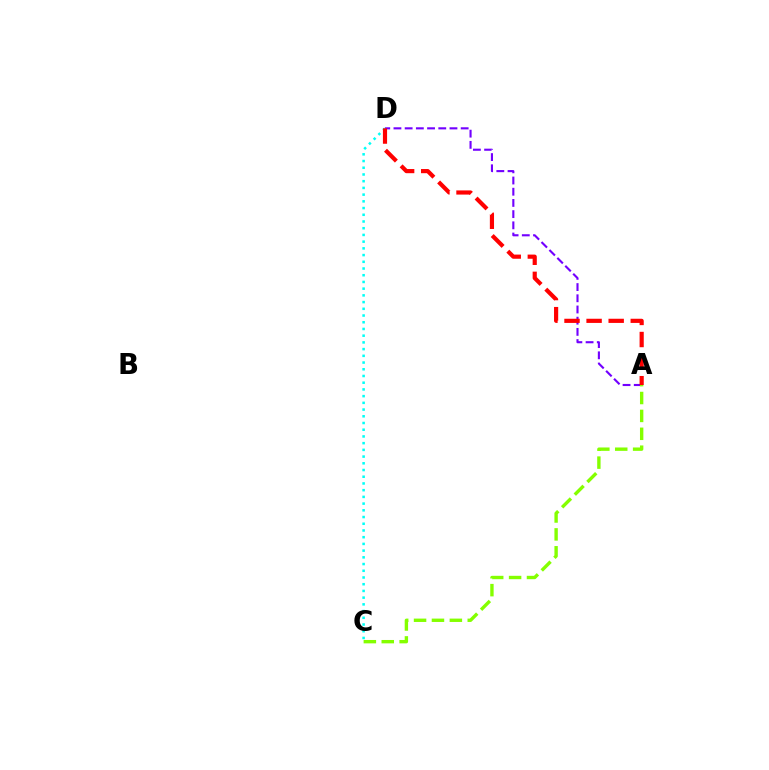{('A', 'D'): [{'color': '#7200ff', 'line_style': 'dashed', 'thickness': 1.52}, {'color': '#ff0000', 'line_style': 'dashed', 'thickness': 3.0}], ('C', 'D'): [{'color': '#00fff6', 'line_style': 'dotted', 'thickness': 1.82}], ('A', 'C'): [{'color': '#84ff00', 'line_style': 'dashed', 'thickness': 2.43}]}